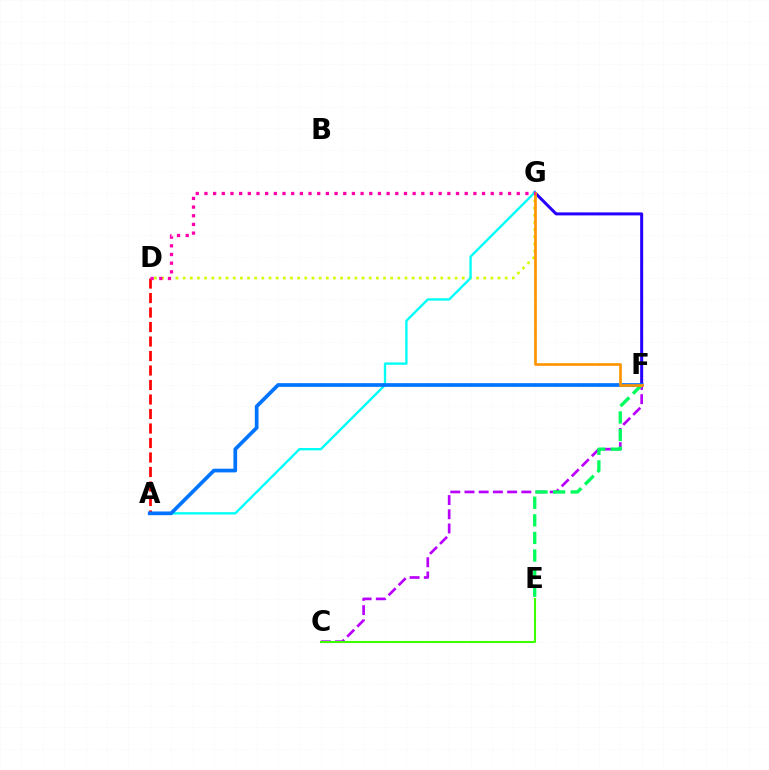{('C', 'F'): [{'color': '#b900ff', 'line_style': 'dashed', 'thickness': 1.93}], ('C', 'E'): [{'color': '#3dff00', 'line_style': 'solid', 'thickness': 1.51}], ('A', 'D'): [{'color': '#ff0000', 'line_style': 'dashed', 'thickness': 1.97}], ('F', 'G'): [{'color': '#2500ff', 'line_style': 'solid', 'thickness': 2.17}, {'color': '#ff9400', 'line_style': 'solid', 'thickness': 1.93}], ('D', 'G'): [{'color': '#d1ff00', 'line_style': 'dotted', 'thickness': 1.94}, {'color': '#ff00ac', 'line_style': 'dotted', 'thickness': 2.36}], ('A', 'G'): [{'color': '#00fff6', 'line_style': 'solid', 'thickness': 1.71}], ('A', 'F'): [{'color': '#0074ff', 'line_style': 'solid', 'thickness': 2.67}], ('E', 'F'): [{'color': '#00ff5c', 'line_style': 'dashed', 'thickness': 2.39}]}